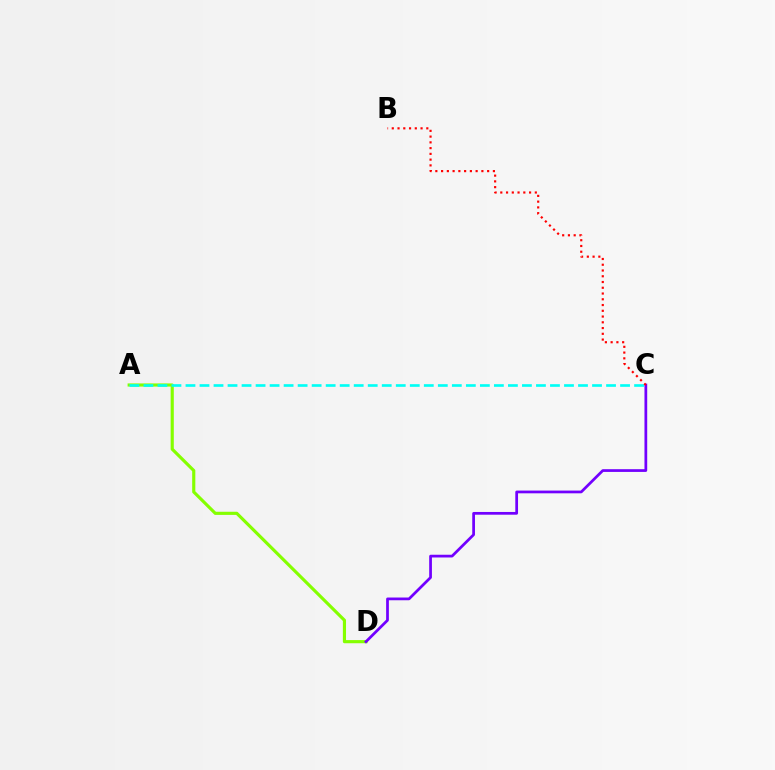{('A', 'D'): [{'color': '#84ff00', 'line_style': 'solid', 'thickness': 2.27}], ('C', 'D'): [{'color': '#7200ff', 'line_style': 'solid', 'thickness': 1.97}], ('A', 'C'): [{'color': '#00fff6', 'line_style': 'dashed', 'thickness': 1.9}], ('B', 'C'): [{'color': '#ff0000', 'line_style': 'dotted', 'thickness': 1.56}]}